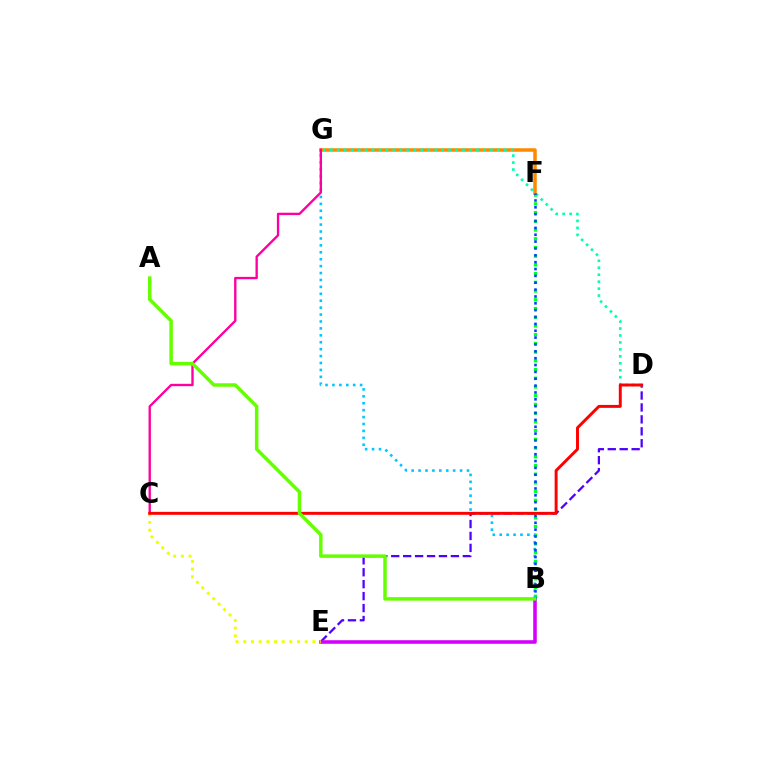{('B', 'F'): [{'color': '#00ff27', 'line_style': 'dotted', 'thickness': 2.37}, {'color': '#003fff', 'line_style': 'dotted', 'thickness': 1.86}], ('B', 'G'): [{'color': '#00c7ff', 'line_style': 'dotted', 'thickness': 1.88}], ('F', 'G'): [{'color': '#ff8800', 'line_style': 'solid', 'thickness': 2.52}], ('C', 'G'): [{'color': '#ff00a0', 'line_style': 'solid', 'thickness': 1.7}], ('D', 'E'): [{'color': '#4f00ff', 'line_style': 'dashed', 'thickness': 1.62}], ('B', 'E'): [{'color': '#d600ff', 'line_style': 'solid', 'thickness': 2.57}], ('D', 'G'): [{'color': '#00ffaf', 'line_style': 'dotted', 'thickness': 1.89}], ('C', 'E'): [{'color': '#eeff00', 'line_style': 'dotted', 'thickness': 2.09}], ('C', 'D'): [{'color': '#ff0000', 'line_style': 'solid', 'thickness': 2.12}], ('A', 'B'): [{'color': '#66ff00', 'line_style': 'solid', 'thickness': 2.51}]}